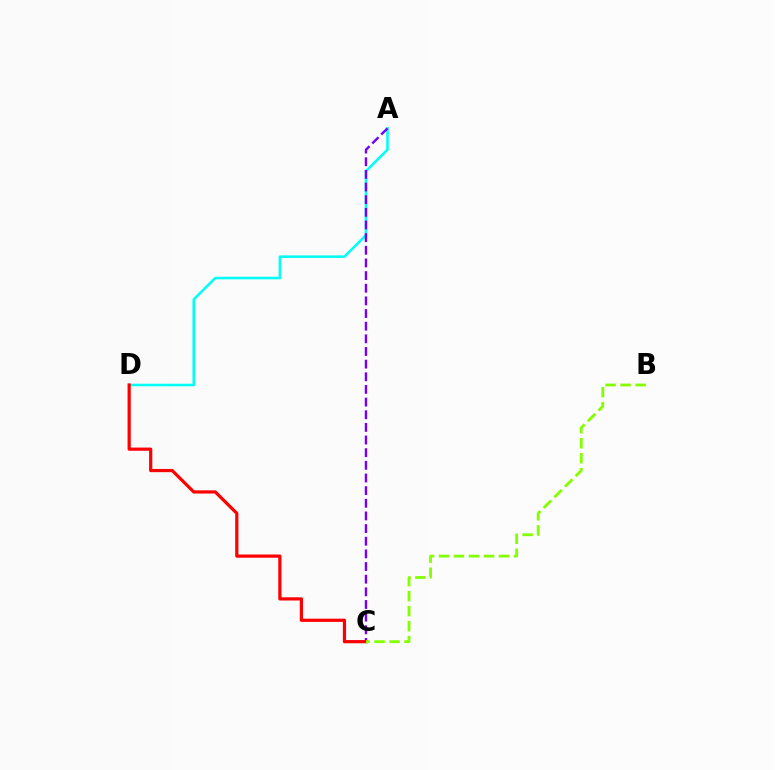{('A', 'D'): [{'color': '#00fff6', 'line_style': 'solid', 'thickness': 1.84}], ('A', 'C'): [{'color': '#7200ff', 'line_style': 'dashed', 'thickness': 1.72}], ('C', 'D'): [{'color': '#ff0000', 'line_style': 'solid', 'thickness': 2.31}], ('B', 'C'): [{'color': '#84ff00', 'line_style': 'dashed', 'thickness': 2.04}]}